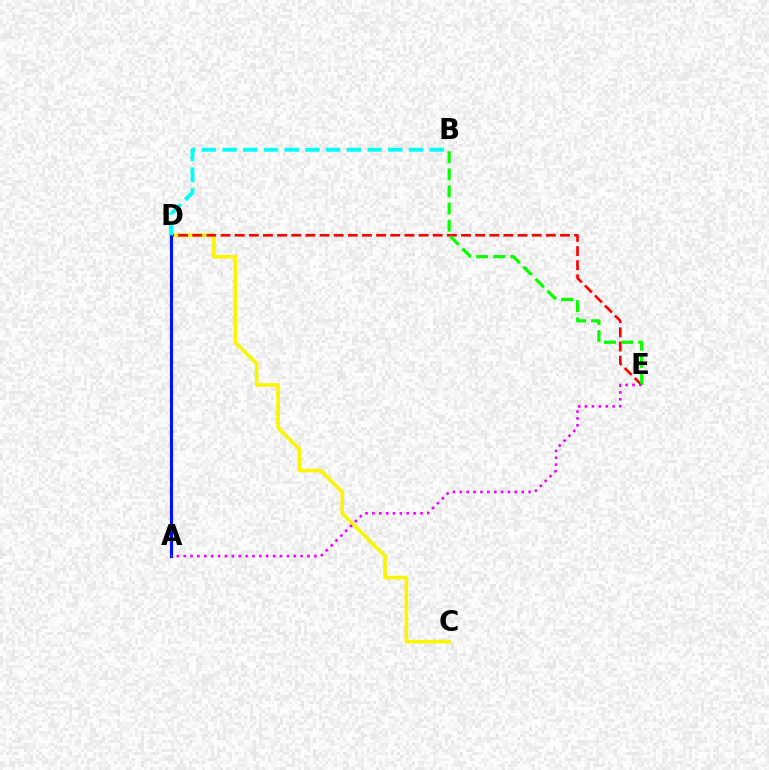{('C', 'D'): [{'color': '#fcf500', 'line_style': 'solid', 'thickness': 2.59}], ('D', 'E'): [{'color': '#ff0000', 'line_style': 'dashed', 'thickness': 1.92}], ('A', 'D'): [{'color': '#0010ff', 'line_style': 'solid', 'thickness': 2.25}], ('B', 'D'): [{'color': '#00fff6', 'line_style': 'dashed', 'thickness': 2.81}], ('B', 'E'): [{'color': '#08ff00', 'line_style': 'dashed', 'thickness': 2.33}], ('A', 'E'): [{'color': '#ee00ff', 'line_style': 'dotted', 'thickness': 1.87}]}